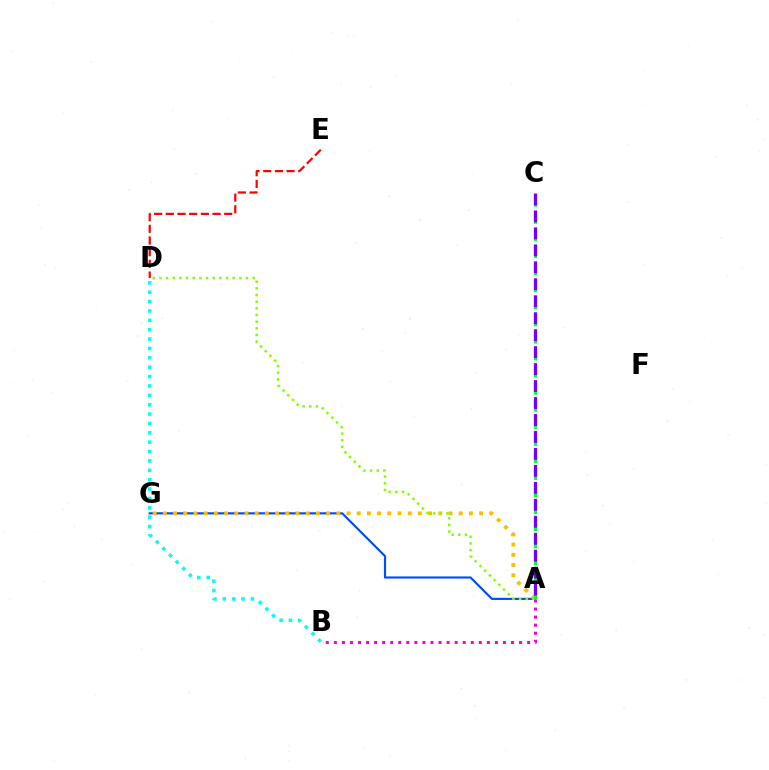{('A', 'B'): [{'color': '#ff00cf', 'line_style': 'dotted', 'thickness': 2.19}], ('A', 'G'): [{'color': '#004bff', 'line_style': 'solid', 'thickness': 1.54}, {'color': '#ffbd00', 'line_style': 'dotted', 'thickness': 2.77}], ('D', 'E'): [{'color': '#ff0000', 'line_style': 'dashed', 'thickness': 1.59}], ('A', 'D'): [{'color': '#84ff00', 'line_style': 'dotted', 'thickness': 1.81}], ('A', 'C'): [{'color': '#00ff39', 'line_style': 'dashed', 'thickness': 2.32}, {'color': '#7200ff', 'line_style': 'dashed', 'thickness': 2.3}], ('B', 'D'): [{'color': '#00fff6', 'line_style': 'dotted', 'thickness': 2.55}]}